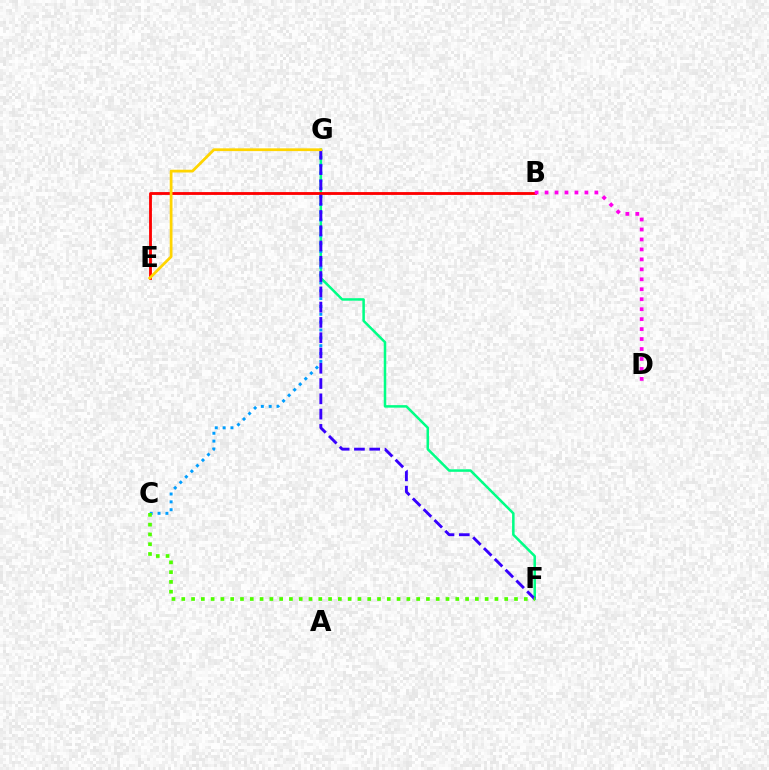{('F', 'G'): [{'color': '#00ff86', 'line_style': 'solid', 'thickness': 1.81}, {'color': '#3700ff', 'line_style': 'dashed', 'thickness': 2.08}], ('C', 'G'): [{'color': '#009eff', 'line_style': 'dotted', 'thickness': 2.13}], ('B', 'E'): [{'color': '#ff0000', 'line_style': 'solid', 'thickness': 2.04}], ('B', 'D'): [{'color': '#ff00ed', 'line_style': 'dotted', 'thickness': 2.71}], ('C', 'F'): [{'color': '#4fff00', 'line_style': 'dotted', 'thickness': 2.66}], ('E', 'G'): [{'color': '#ffd500', 'line_style': 'solid', 'thickness': 1.99}]}